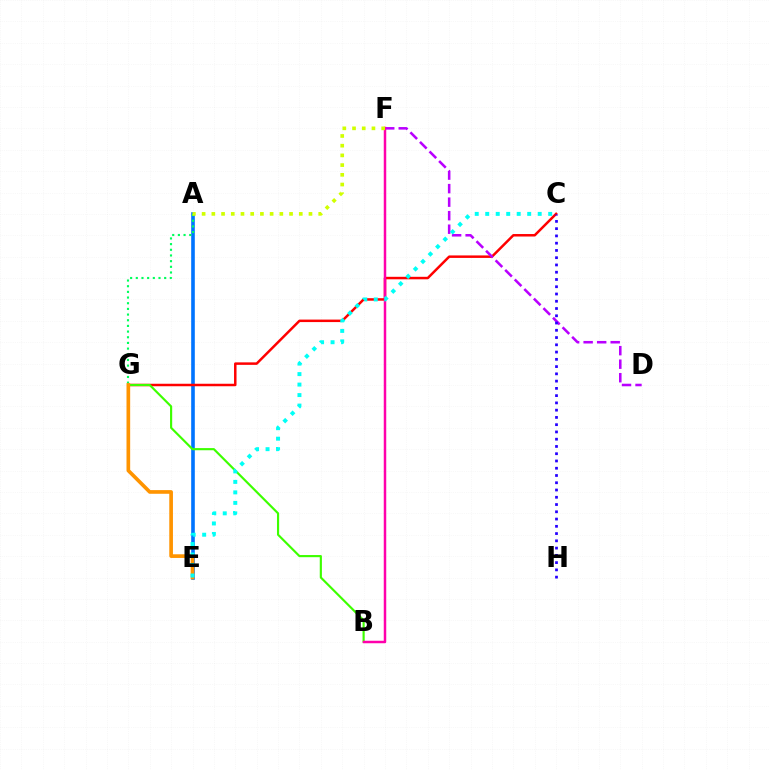{('A', 'E'): [{'color': '#0074ff', 'line_style': 'solid', 'thickness': 2.61}], ('C', 'G'): [{'color': '#ff0000', 'line_style': 'solid', 'thickness': 1.79}], ('D', 'F'): [{'color': '#b900ff', 'line_style': 'dashed', 'thickness': 1.84}], ('C', 'H'): [{'color': '#2500ff', 'line_style': 'dotted', 'thickness': 1.97}], ('B', 'G'): [{'color': '#3dff00', 'line_style': 'solid', 'thickness': 1.55}], ('A', 'G'): [{'color': '#00ff5c', 'line_style': 'dotted', 'thickness': 1.54}], ('B', 'F'): [{'color': '#ff00ac', 'line_style': 'solid', 'thickness': 1.79}], ('E', 'G'): [{'color': '#ff9400', 'line_style': 'solid', 'thickness': 2.64}], ('C', 'E'): [{'color': '#00fff6', 'line_style': 'dotted', 'thickness': 2.85}], ('A', 'F'): [{'color': '#d1ff00', 'line_style': 'dotted', 'thickness': 2.64}]}